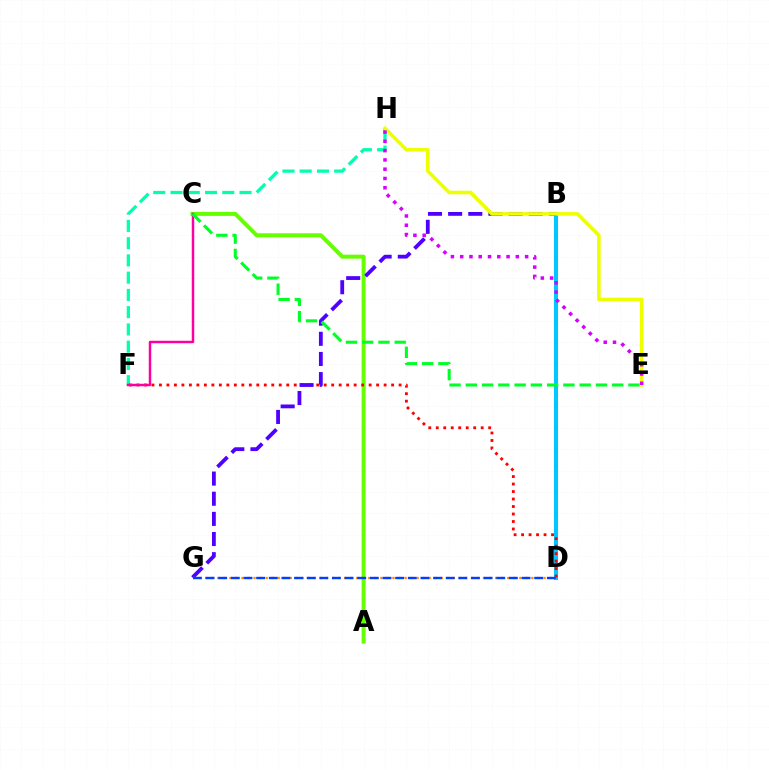{('B', 'D'): [{'color': '#00c7ff', 'line_style': 'solid', 'thickness': 2.92}], ('A', 'C'): [{'color': '#66ff00', 'line_style': 'solid', 'thickness': 2.88}], ('F', 'H'): [{'color': '#00ffaf', 'line_style': 'dashed', 'thickness': 2.34}], ('D', 'F'): [{'color': '#ff0000', 'line_style': 'dotted', 'thickness': 2.03}], ('B', 'G'): [{'color': '#4f00ff', 'line_style': 'dashed', 'thickness': 2.74}], ('E', 'H'): [{'color': '#eeff00', 'line_style': 'solid', 'thickness': 2.57}, {'color': '#d600ff', 'line_style': 'dotted', 'thickness': 2.52}], ('C', 'F'): [{'color': '#ff00a0', 'line_style': 'solid', 'thickness': 1.79}], ('D', 'G'): [{'color': '#ff8800', 'line_style': 'dotted', 'thickness': 1.64}, {'color': '#003fff', 'line_style': 'dashed', 'thickness': 1.72}], ('C', 'E'): [{'color': '#00ff27', 'line_style': 'dashed', 'thickness': 2.21}]}